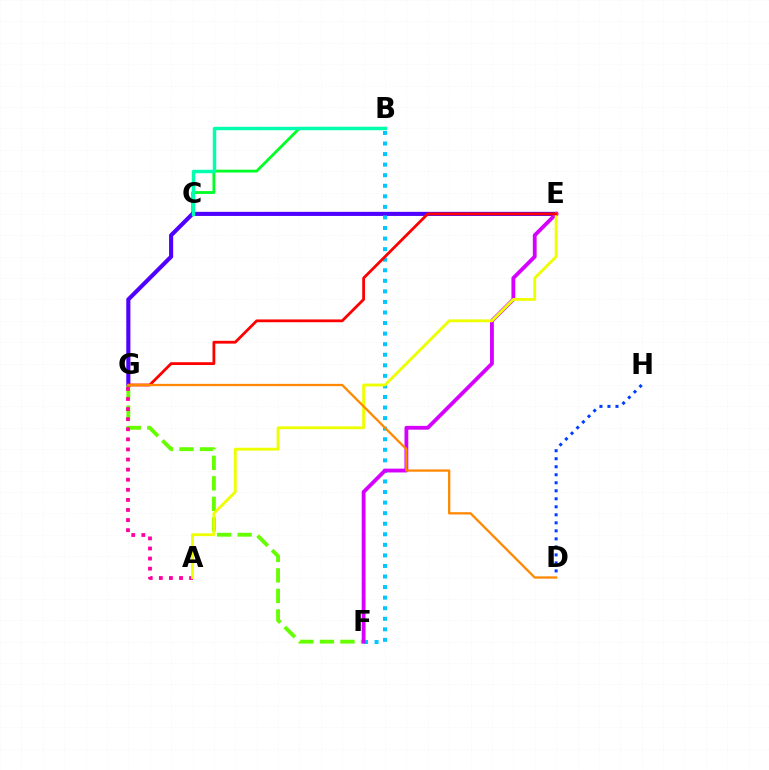{('B', 'C'): [{'color': '#00ff27', 'line_style': 'solid', 'thickness': 2.03}, {'color': '#00ffaf', 'line_style': 'solid', 'thickness': 2.48}], ('E', 'G'): [{'color': '#4f00ff', 'line_style': 'solid', 'thickness': 2.96}, {'color': '#ff0000', 'line_style': 'solid', 'thickness': 2.01}], ('B', 'F'): [{'color': '#00c7ff', 'line_style': 'dotted', 'thickness': 2.87}], ('F', 'G'): [{'color': '#66ff00', 'line_style': 'dashed', 'thickness': 2.79}], ('A', 'G'): [{'color': '#ff00a0', 'line_style': 'dotted', 'thickness': 2.74}], ('D', 'H'): [{'color': '#003fff', 'line_style': 'dotted', 'thickness': 2.18}], ('E', 'F'): [{'color': '#d600ff', 'line_style': 'solid', 'thickness': 2.75}], ('A', 'E'): [{'color': '#eeff00', 'line_style': 'solid', 'thickness': 2.05}], ('D', 'G'): [{'color': '#ff8800', 'line_style': 'solid', 'thickness': 1.64}]}